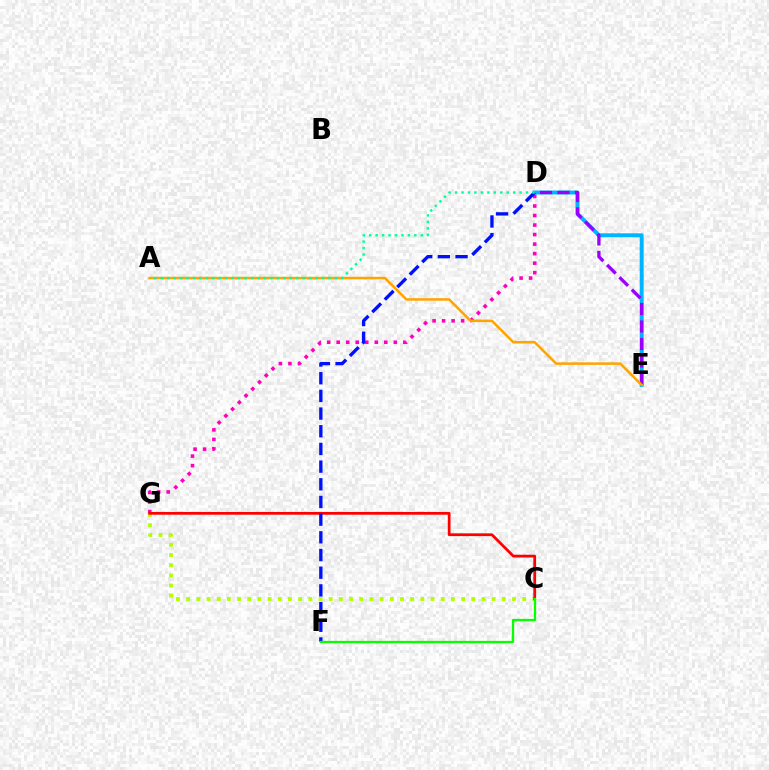{('D', 'G'): [{'color': '#ff00bd', 'line_style': 'dotted', 'thickness': 2.59}], ('D', 'E'): [{'color': '#00b5ff', 'line_style': 'solid', 'thickness': 2.85}, {'color': '#9b00ff', 'line_style': 'dashed', 'thickness': 2.37}], ('C', 'G'): [{'color': '#b3ff00', 'line_style': 'dotted', 'thickness': 2.77}, {'color': '#ff0000', 'line_style': 'solid', 'thickness': 1.98}], ('D', 'F'): [{'color': '#0010ff', 'line_style': 'dashed', 'thickness': 2.4}], ('A', 'E'): [{'color': '#ffa500', 'line_style': 'solid', 'thickness': 1.83}], ('C', 'F'): [{'color': '#08ff00', 'line_style': 'solid', 'thickness': 1.63}], ('A', 'D'): [{'color': '#00ff9d', 'line_style': 'dotted', 'thickness': 1.75}]}